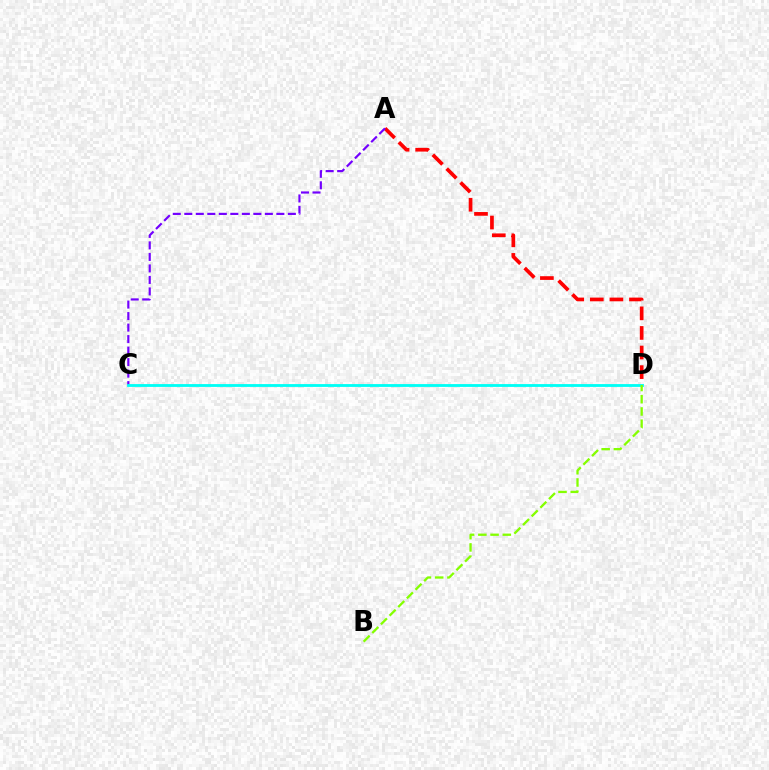{('A', 'D'): [{'color': '#ff0000', 'line_style': 'dashed', 'thickness': 2.66}], ('A', 'C'): [{'color': '#7200ff', 'line_style': 'dashed', 'thickness': 1.56}], ('C', 'D'): [{'color': '#00fff6', 'line_style': 'solid', 'thickness': 2.04}], ('B', 'D'): [{'color': '#84ff00', 'line_style': 'dashed', 'thickness': 1.66}]}